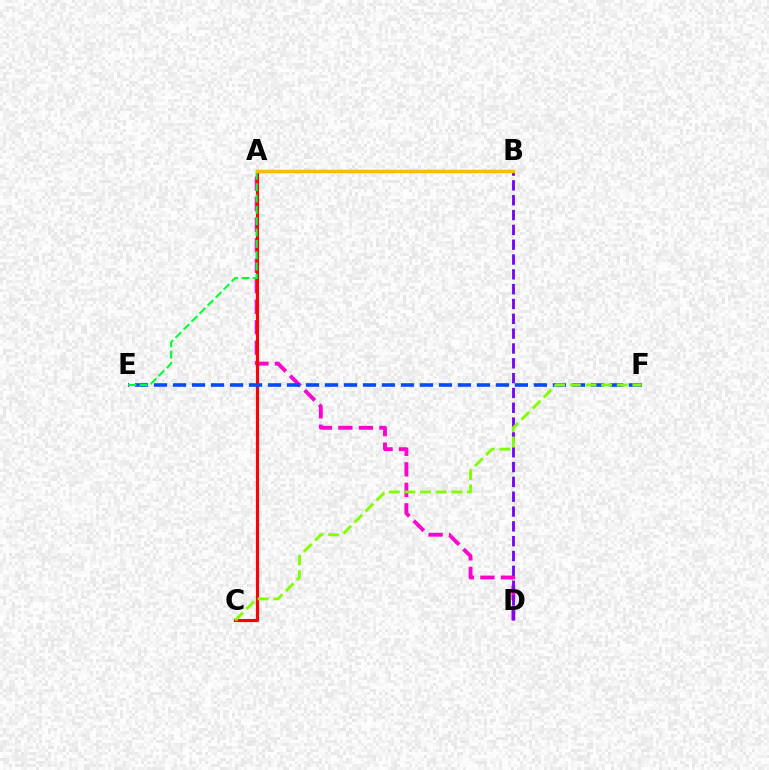{('A', 'D'): [{'color': '#ff00cf', 'line_style': 'dashed', 'thickness': 2.79}], ('B', 'D'): [{'color': '#7200ff', 'line_style': 'dashed', 'thickness': 2.01}], ('A', 'C'): [{'color': '#ff0000', 'line_style': 'solid', 'thickness': 2.26}], ('E', 'F'): [{'color': '#004bff', 'line_style': 'dashed', 'thickness': 2.58}], ('A', 'E'): [{'color': '#00ff39', 'line_style': 'dashed', 'thickness': 1.54}], ('A', 'B'): [{'color': '#00fff6', 'line_style': 'solid', 'thickness': 1.59}, {'color': '#ffbd00', 'line_style': 'solid', 'thickness': 2.45}], ('C', 'F'): [{'color': '#84ff00', 'line_style': 'dashed', 'thickness': 2.13}]}